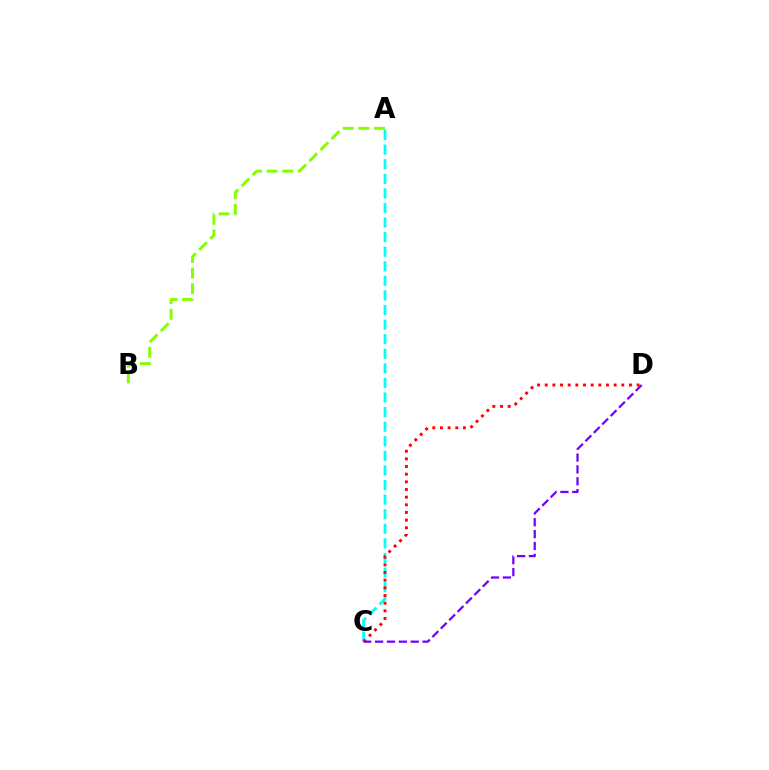{('A', 'C'): [{'color': '#00fff6', 'line_style': 'dashed', 'thickness': 1.98}], ('C', 'D'): [{'color': '#ff0000', 'line_style': 'dotted', 'thickness': 2.08}, {'color': '#7200ff', 'line_style': 'dashed', 'thickness': 1.61}], ('A', 'B'): [{'color': '#84ff00', 'line_style': 'dashed', 'thickness': 2.13}]}